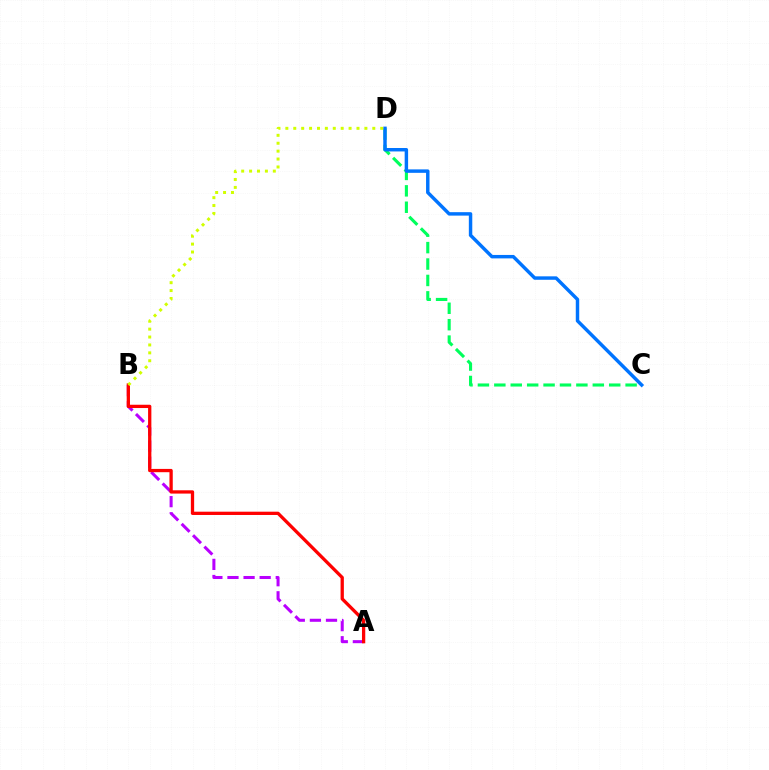{('A', 'B'): [{'color': '#b900ff', 'line_style': 'dashed', 'thickness': 2.19}, {'color': '#ff0000', 'line_style': 'solid', 'thickness': 2.37}], ('C', 'D'): [{'color': '#00ff5c', 'line_style': 'dashed', 'thickness': 2.23}, {'color': '#0074ff', 'line_style': 'solid', 'thickness': 2.48}], ('B', 'D'): [{'color': '#d1ff00', 'line_style': 'dotted', 'thickness': 2.15}]}